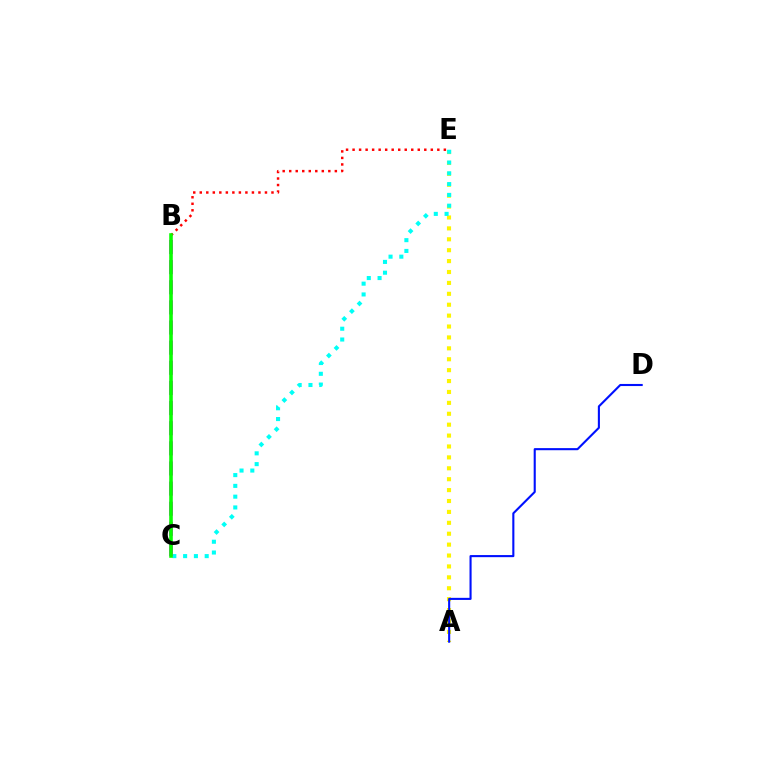{('A', 'E'): [{'color': '#fcf500', 'line_style': 'dotted', 'thickness': 2.96}], ('B', 'E'): [{'color': '#ff0000', 'line_style': 'dotted', 'thickness': 1.77}], ('C', 'E'): [{'color': '#00fff6', 'line_style': 'dotted', 'thickness': 2.93}], ('B', 'C'): [{'color': '#ee00ff', 'line_style': 'dashed', 'thickness': 2.73}, {'color': '#08ff00', 'line_style': 'solid', 'thickness': 2.58}], ('A', 'D'): [{'color': '#0010ff', 'line_style': 'solid', 'thickness': 1.51}]}